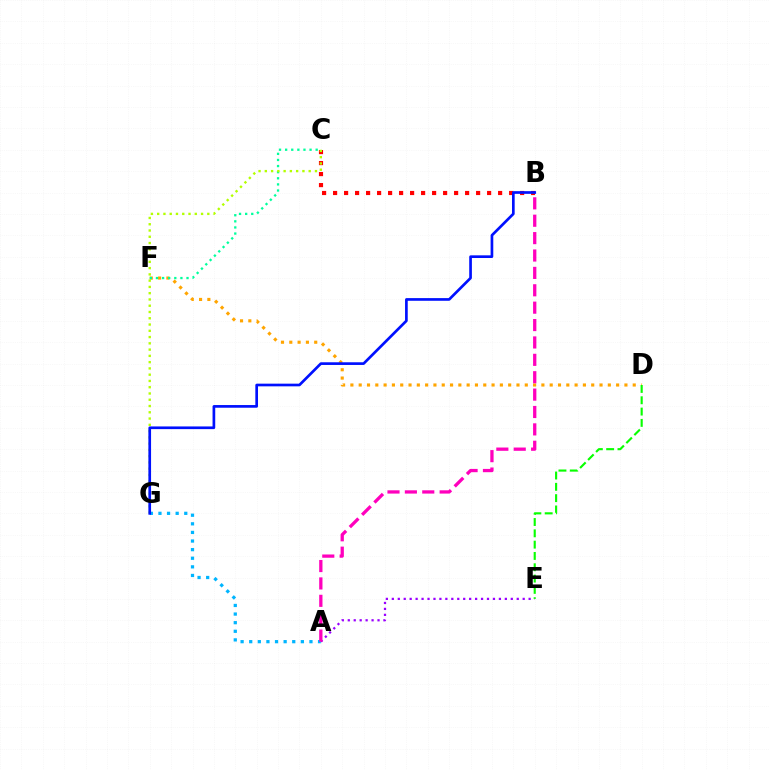{('B', 'C'): [{'color': '#ff0000', 'line_style': 'dotted', 'thickness': 2.99}], ('D', 'F'): [{'color': '#ffa500', 'line_style': 'dotted', 'thickness': 2.26}], ('C', 'F'): [{'color': '#00ff9d', 'line_style': 'dotted', 'thickness': 1.66}], ('A', 'E'): [{'color': '#9b00ff', 'line_style': 'dotted', 'thickness': 1.62}], ('C', 'G'): [{'color': '#b3ff00', 'line_style': 'dotted', 'thickness': 1.7}], ('A', 'G'): [{'color': '#00b5ff', 'line_style': 'dotted', 'thickness': 2.34}], ('D', 'E'): [{'color': '#08ff00', 'line_style': 'dashed', 'thickness': 1.54}], ('A', 'B'): [{'color': '#ff00bd', 'line_style': 'dashed', 'thickness': 2.36}], ('B', 'G'): [{'color': '#0010ff', 'line_style': 'solid', 'thickness': 1.93}]}